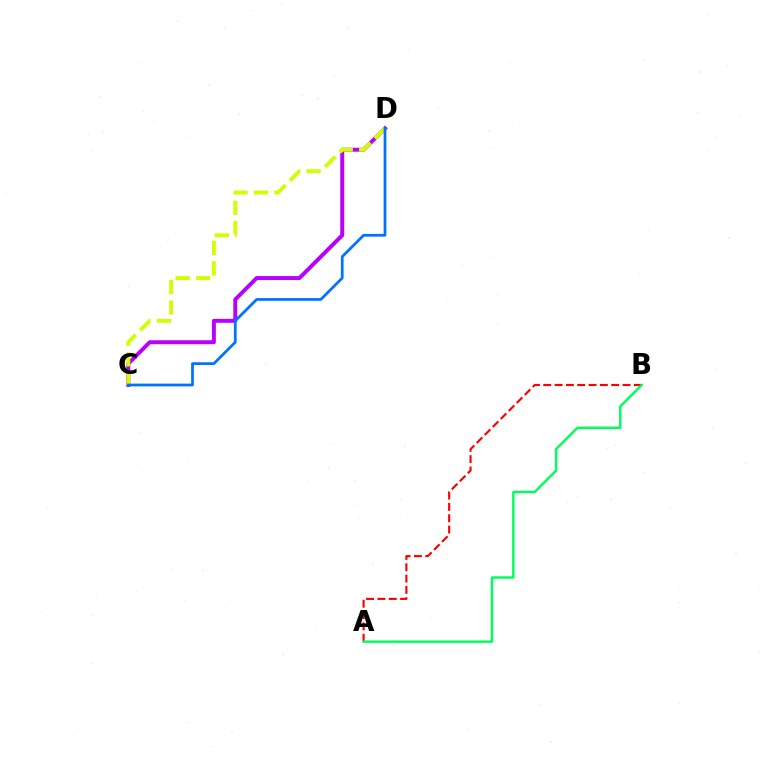{('C', 'D'): [{'color': '#b900ff', 'line_style': 'solid', 'thickness': 2.84}, {'color': '#d1ff00', 'line_style': 'dashed', 'thickness': 2.78}, {'color': '#0074ff', 'line_style': 'solid', 'thickness': 1.98}], ('A', 'B'): [{'color': '#ff0000', 'line_style': 'dashed', 'thickness': 1.54}, {'color': '#00ff5c', 'line_style': 'solid', 'thickness': 1.76}]}